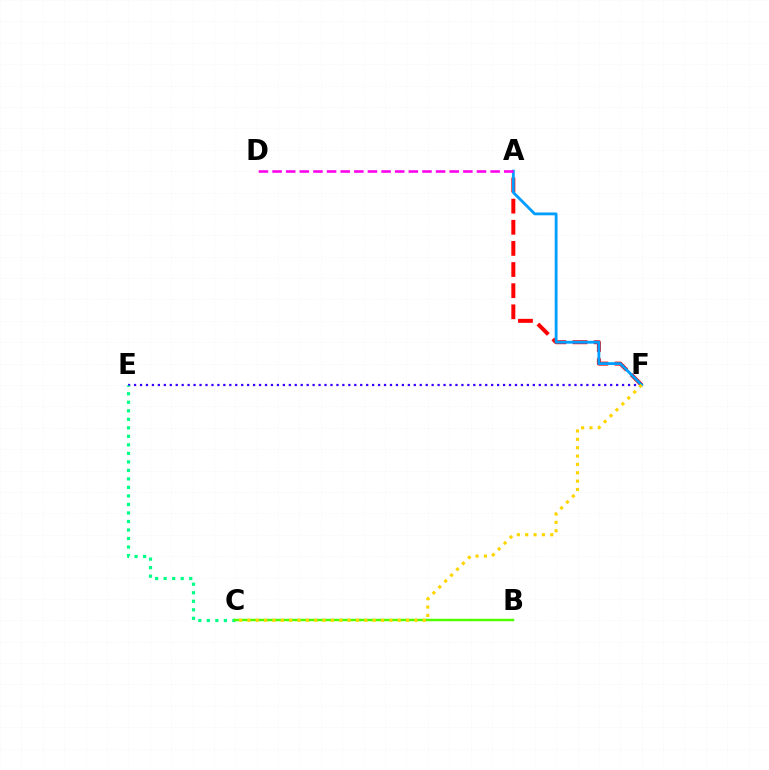{('A', 'F'): [{'color': '#ff0000', 'line_style': 'dashed', 'thickness': 2.87}, {'color': '#009eff', 'line_style': 'solid', 'thickness': 2.04}], ('E', 'F'): [{'color': '#3700ff', 'line_style': 'dotted', 'thickness': 1.62}], ('C', 'E'): [{'color': '#00ff86', 'line_style': 'dotted', 'thickness': 2.31}], ('B', 'C'): [{'color': '#4fff00', 'line_style': 'solid', 'thickness': 1.77}], ('A', 'D'): [{'color': '#ff00ed', 'line_style': 'dashed', 'thickness': 1.85}], ('C', 'F'): [{'color': '#ffd500', 'line_style': 'dotted', 'thickness': 2.27}]}